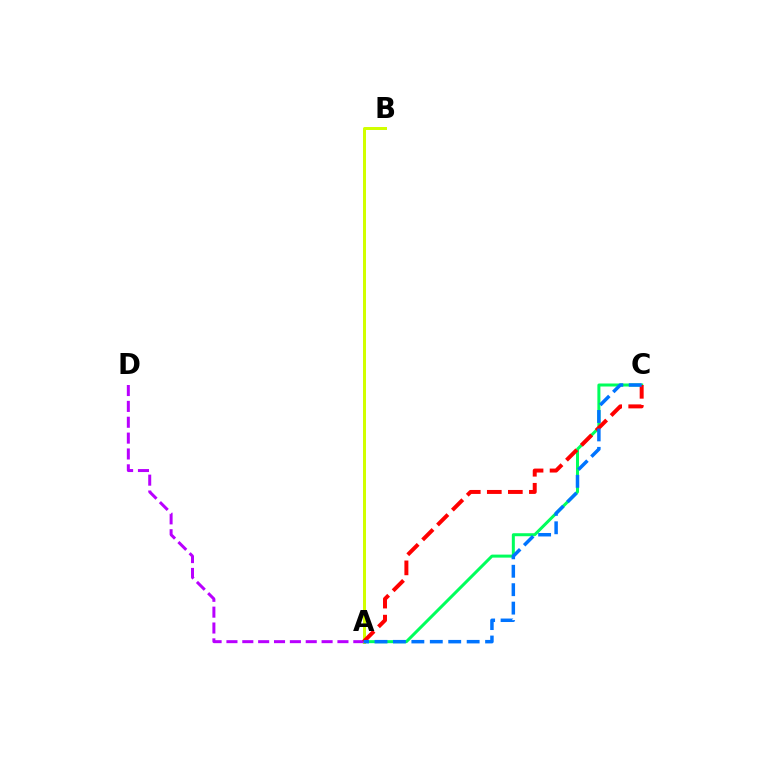{('A', 'C'): [{'color': '#00ff5c', 'line_style': 'solid', 'thickness': 2.17}, {'color': '#ff0000', 'line_style': 'dashed', 'thickness': 2.86}, {'color': '#0074ff', 'line_style': 'dashed', 'thickness': 2.5}], ('A', 'B'): [{'color': '#d1ff00', 'line_style': 'solid', 'thickness': 2.16}], ('A', 'D'): [{'color': '#b900ff', 'line_style': 'dashed', 'thickness': 2.15}]}